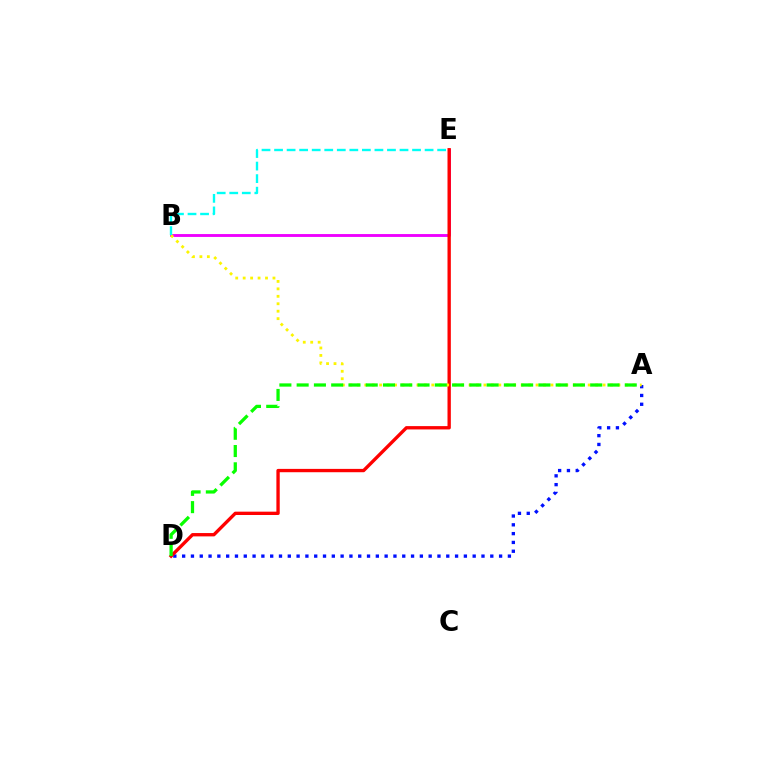{('A', 'D'): [{'color': '#0010ff', 'line_style': 'dotted', 'thickness': 2.39}, {'color': '#08ff00', 'line_style': 'dashed', 'thickness': 2.35}], ('B', 'E'): [{'color': '#ee00ff', 'line_style': 'solid', 'thickness': 2.07}, {'color': '#00fff6', 'line_style': 'dashed', 'thickness': 1.7}], ('D', 'E'): [{'color': '#ff0000', 'line_style': 'solid', 'thickness': 2.4}], ('A', 'B'): [{'color': '#fcf500', 'line_style': 'dotted', 'thickness': 2.02}]}